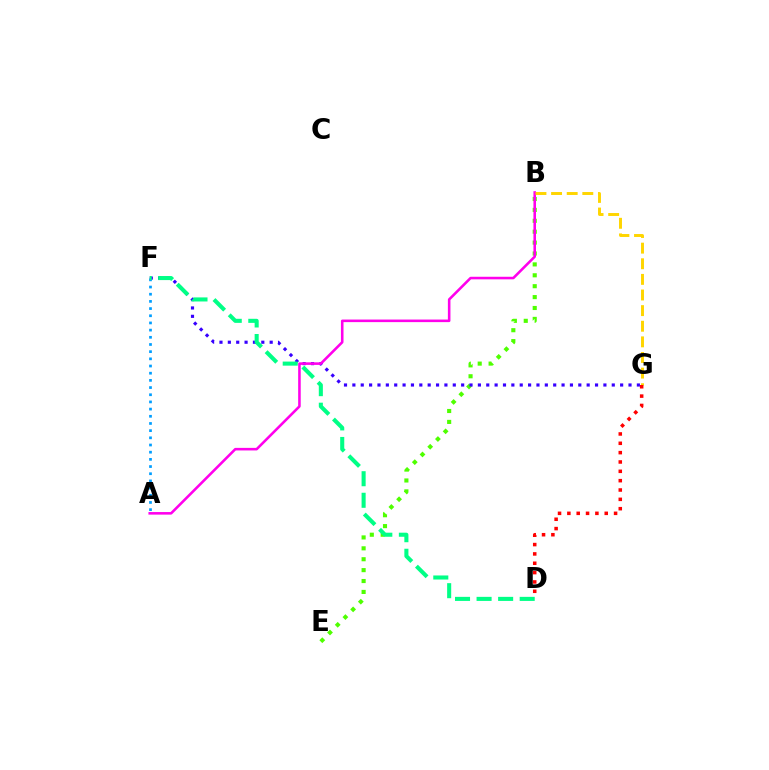{('B', 'E'): [{'color': '#4fff00', 'line_style': 'dotted', 'thickness': 2.96}], ('F', 'G'): [{'color': '#3700ff', 'line_style': 'dotted', 'thickness': 2.27}], ('A', 'F'): [{'color': '#009eff', 'line_style': 'dotted', 'thickness': 1.95}], ('D', 'F'): [{'color': '#00ff86', 'line_style': 'dashed', 'thickness': 2.93}], ('A', 'B'): [{'color': '#ff00ed', 'line_style': 'solid', 'thickness': 1.85}], ('B', 'G'): [{'color': '#ffd500', 'line_style': 'dashed', 'thickness': 2.12}], ('D', 'G'): [{'color': '#ff0000', 'line_style': 'dotted', 'thickness': 2.54}]}